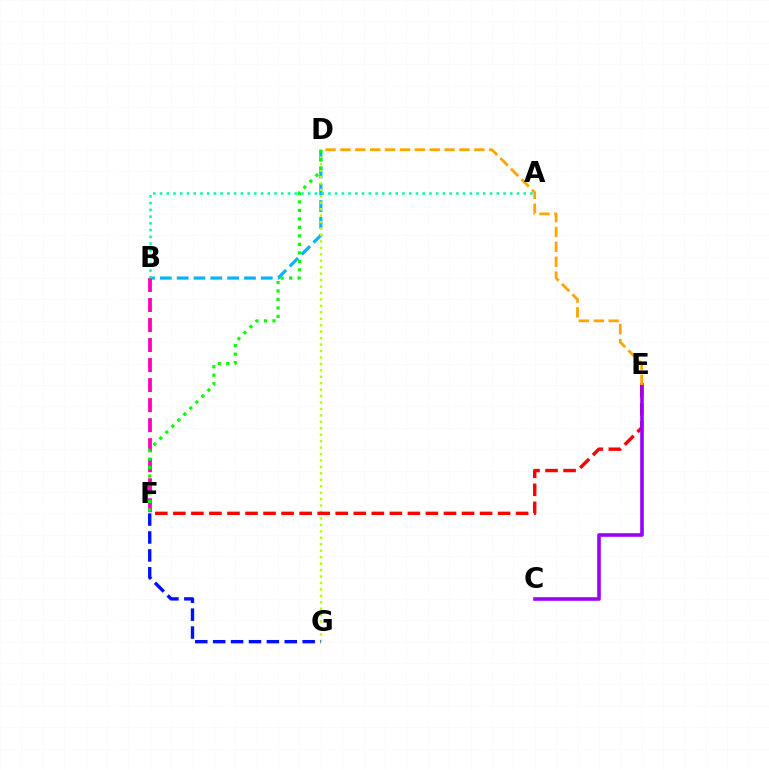{('B', 'D'): [{'color': '#00b5ff', 'line_style': 'dashed', 'thickness': 2.29}], ('D', 'G'): [{'color': '#b3ff00', 'line_style': 'dotted', 'thickness': 1.75}], ('E', 'F'): [{'color': '#ff0000', 'line_style': 'dashed', 'thickness': 2.45}], ('C', 'E'): [{'color': '#9b00ff', 'line_style': 'solid', 'thickness': 2.6}], ('F', 'G'): [{'color': '#0010ff', 'line_style': 'dashed', 'thickness': 2.43}], ('B', 'F'): [{'color': '#ff00bd', 'line_style': 'dashed', 'thickness': 2.72}], ('D', 'E'): [{'color': '#ffa500', 'line_style': 'dashed', 'thickness': 2.02}], ('A', 'B'): [{'color': '#00ff9d', 'line_style': 'dotted', 'thickness': 1.83}], ('D', 'F'): [{'color': '#08ff00', 'line_style': 'dotted', 'thickness': 2.31}]}